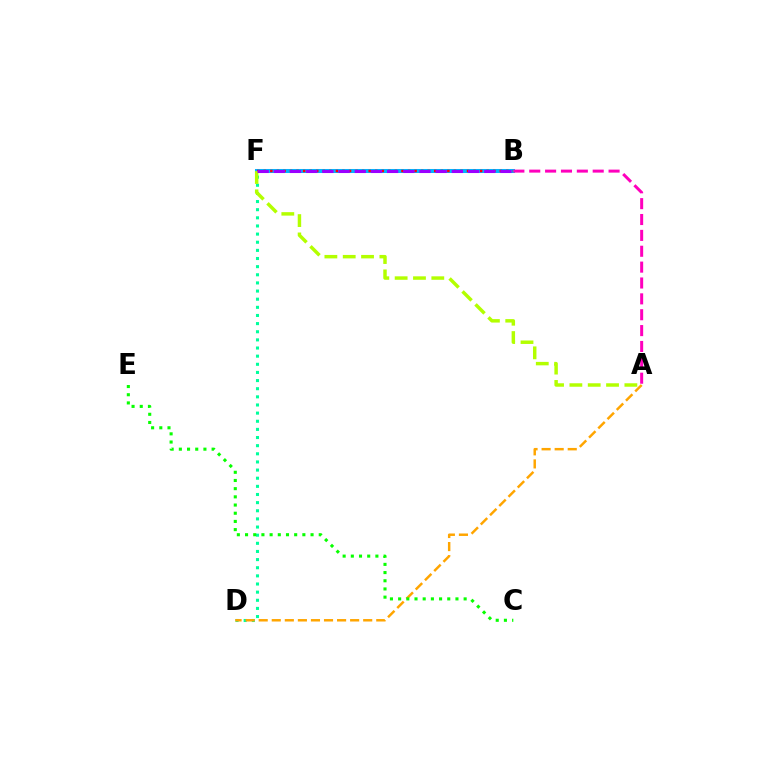{('B', 'F'): [{'color': '#0010ff', 'line_style': 'dashed', 'thickness': 1.55}, {'color': '#00b5ff', 'line_style': 'solid', 'thickness': 2.9}, {'color': '#ff0000', 'line_style': 'dotted', 'thickness': 1.78}, {'color': '#9b00ff', 'line_style': 'dashed', 'thickness': 2.2}], ('D', 'F'): [{'color': '#00ff9d', 'line_style': 'dotted', 'thickness': 2.21}], ('A', 'D'): [{'color': '#ffa500', 'line_style': 'dashed', 'thickness': 1.77}], ('A', 'F'): [{'color': '#b3ff00', 'line_style': 'dashed', 'thickness': 2.49}], ('C', 'E'): [{'color': '#08ff00', 'line_style': 'dotted', 'thickness': 2.22}], ('A', 'B'): [{'color': '#ff00bd', 'line_style': 'dashed', 'thickness': 2.16}]}